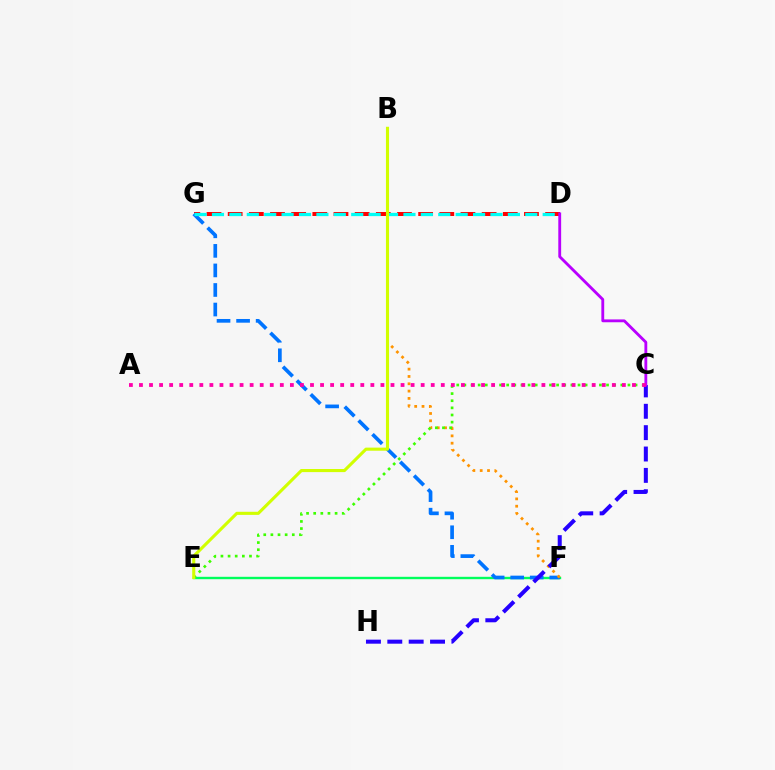{('E', 'F'): [{'color': '#00ff5c', 'line_style': 'solid', 'thickness': 1.72}], ('D', 'G'): [{'color': '#ff0000', 'line_style': 'dashed', 'thickness': 2.87}, {'color': '#00fff6', 'line_style': 'dashed', 'thickness': 2.36}], ('F', 'G'): [{'color': '#0074ff', 'line_style': 'dashed', 'thickness': 2.66}], ('B', 'F'): [{'color': '#ff9400', 'line_style': 'dotted', 'thickness': 1.99}], ('C', 'E'): [{'color': '#3dff00', 'line_style': 'dotted', 'thickness': 1.94}], ('C', 'H'): [{'color': '#2500ff', 'line_style': 'dashed', 'thickness': 2.9}], ('C', 'D'): [{'color': '#b900ff', 'line_style': 'solid', 'thickness': 2.05}], ('A', 'C'): [{'color': '#ff00ac', 'line_style': 'dotted', 'thickness': 2.73}], ('B', 'E'): [{'color': '#d1ff00', 'line_style': 'solid', 'thickness': 2.23}]}